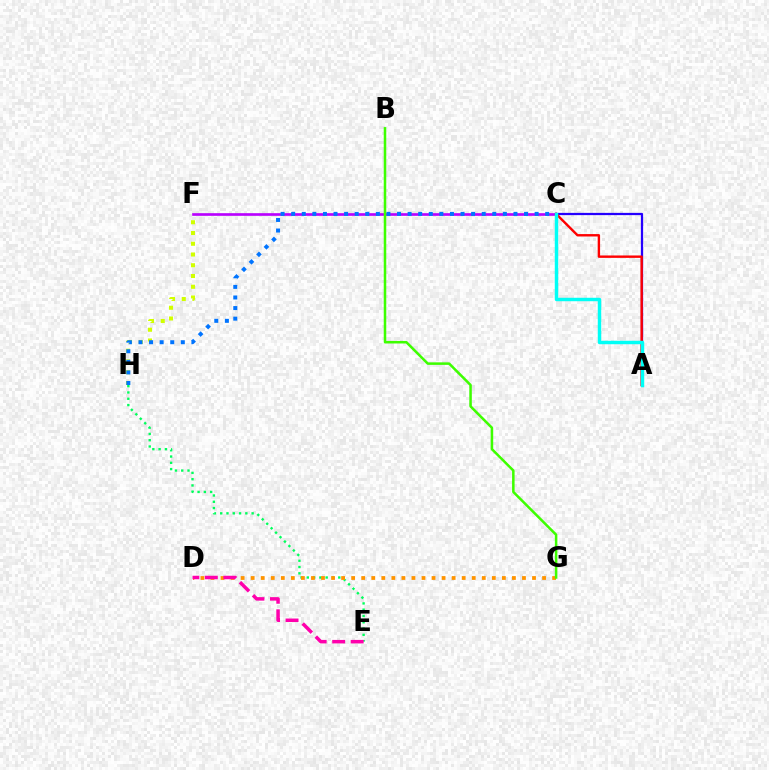{('F', 'H'): [{'color': '#d1ff00', 'line_style': 'dotted', 'thickness': 2.92}], ('C', 'F'): [{'color': '#b900ff', 'line_style': 'solid', 'thickness': 1.91}], ('E', 'H'): [{'color': '#00ff5c', 'line_style': 'dotted', 'thickness': 1.71}], ('A', 'C'): [{'color': '#2500ff', 'line_style': 'solid', 'thickness': 1.62}, {'color': '#ff0000', 'line_style': 'solid', 'thickness': 1.73}, {'color': '#00fff6', 'line_style': 'solid', 'thickness': 2.48}], ('C', 'H'): [{'color': '#0074ff', 'line_style': 'dotted', 'thickness': 2.88}], ('D', 'G'): [{'color': '#ff9400', 'line_style': 'dotted', 'thickness': 2.73}], ('D', 'E'): [{'color': '#ff00ac', 'line_style': 'dashed', 'thickness': 2.51}], ('B', 'G'): [{'color': '#3dff00', 'line_style': 'solid', 'thickness': 1.81}]}